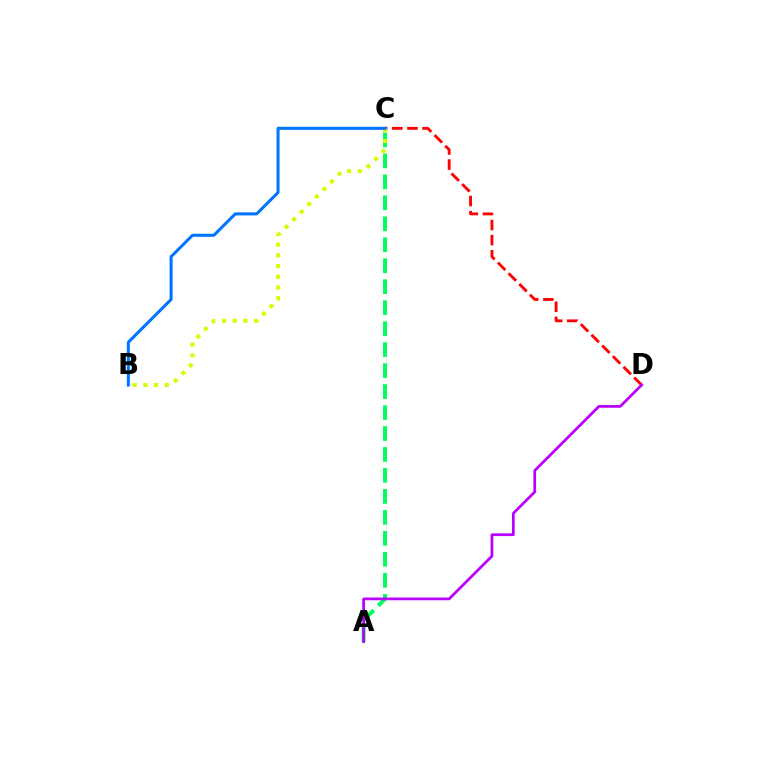{('A', 'C'): [{'color': '#00ff5c', 'line_style': 'dashed', 'thickness': 2.85}], ('C', 'D'): [{'color': '#ff0000', 'line_style': 'dashed', 'thickness': 2.05}], ('B', 'C'): [{'color': '#d1ff00', 'line_style': 'dotted', 'thickness': 2.91}, {'color': '#0074ff', 'line_style': 'solid', 'thickness': 2.18}], ('A', 'D'): [{'color': '#b900ff', 'line_style': 'solid', 'thickness': 1.96}]}